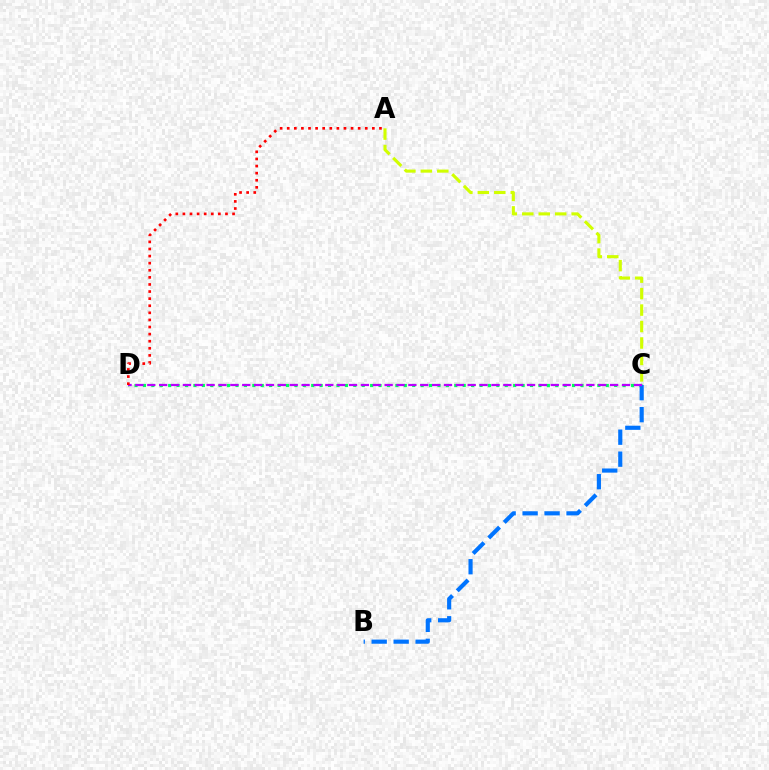{('C', 'D'): [{'color': '#00ff5c', 'line_style': 'dotted', 'thickness': 2.29}, {'color': '#b900ff', 'line_style': 'dashed', 'thickness': 1.61}], ('B', 'C'): [{'color': '#0074ff', 'line_style': 'dashed', 'thickness': 2.98}], ('A', 'D'): [{'color': '#ff0000', 'line_style': 'dotted', 'thickness': 1.93}], ('A', 'C'): [{'color': '#d1ff00', 'line_style': 'dashed', 'thickness': 2.24}]}